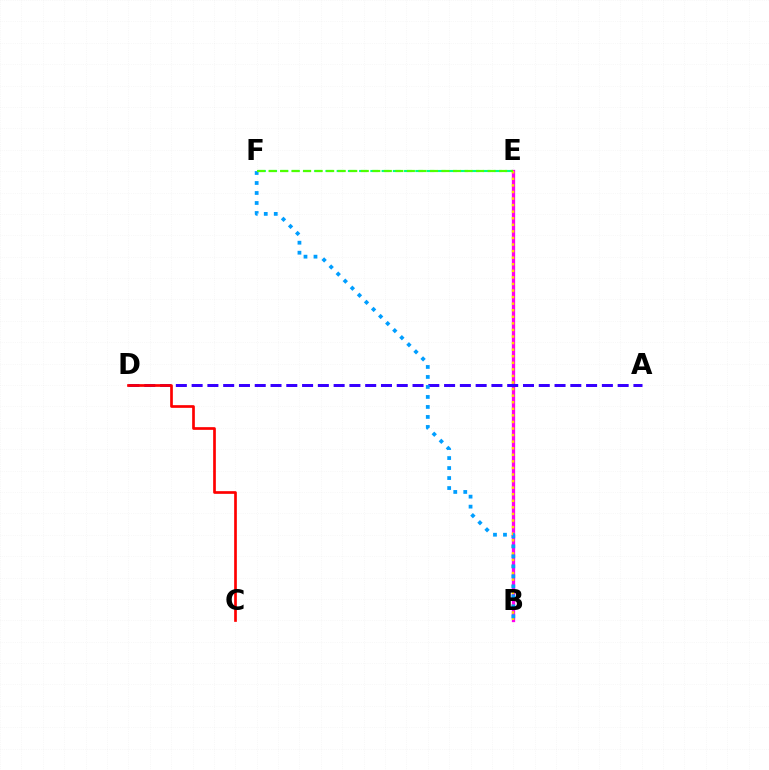{('B', 'E'): [{'color': '#ff00ed', 'line_style': 'solid', 'thickness': 2.37}, {'color': '#ffd500', 'line_style': 'dotted', 'thickness': 1.79}], ('A', 'D'): [{'color': '#3700ff', 'line_style': 'dashed', 'thickness': 2.14}], ('E', 'F'): [{'color': '#00ff86', 'line_style': 'dashed', 'thickness': 1.53}, {'color': '#4fff00', 'line_style': 'dashed', 'thickness': 1.57}], ('B', 'F'): [{'color': '#009eff', 'line_style': 'dotted', 'thickness': 2.72}], ('C', 'D'): [{'color': '#ff0000', 'line_style': 'solid', 'thickness': 1.94}]}